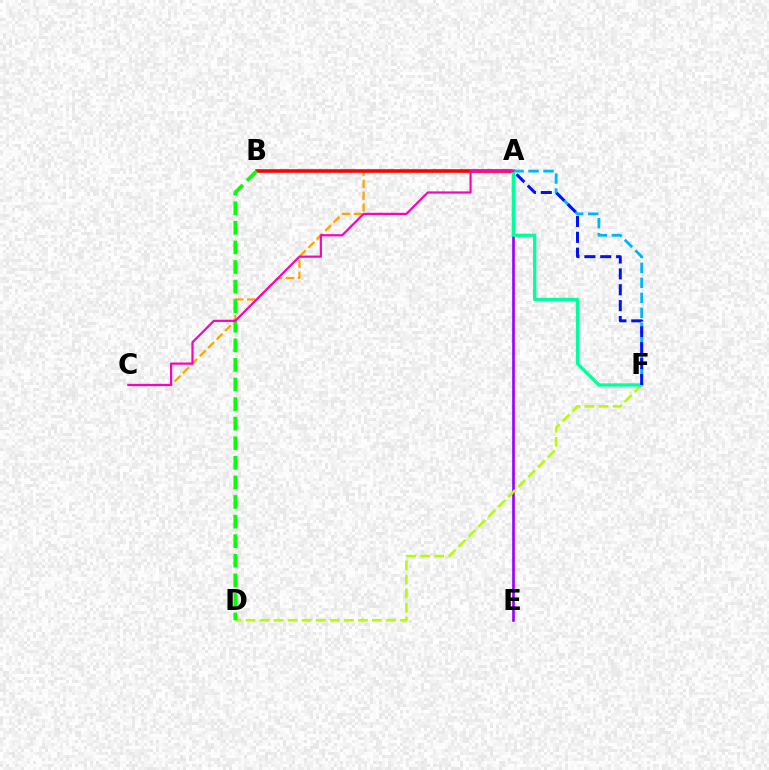{('A', 'C'): [{'color': '#ffa500', 'line_style': 'dashed', 'thickness': 1.62}, {'color': '#ff00bd', 'line_style': 'solid', 'thickness': 1.59}], ('A', 'E'): [{'color': '#9b00ff', 'line_style': 'solid', 'thickness': 1.91}], ('A', 'B'): [{'color': '#ff0000', 'line_style': 'solid', 'thickness': 2.58}], ('A', 'F'): [{'color': '#00b5ff', 'line_style': 'dashed', 'thickness': 2.04}, {'color': '#00ff9d', 'line_style': 'solid', 'thickness': 2.37}, {'color': '#0010ff', 'line_style': 'dashed', 'thickness': 2.16}], ('D', 'F'): [{'color': '#b3ff00', 'line_style': 'dashed', 'thickness': 1.91}], ('B', 'D'): [{'color': '#08ff00', 'line_style': 'dashed', 'thickness': 2.66}]}